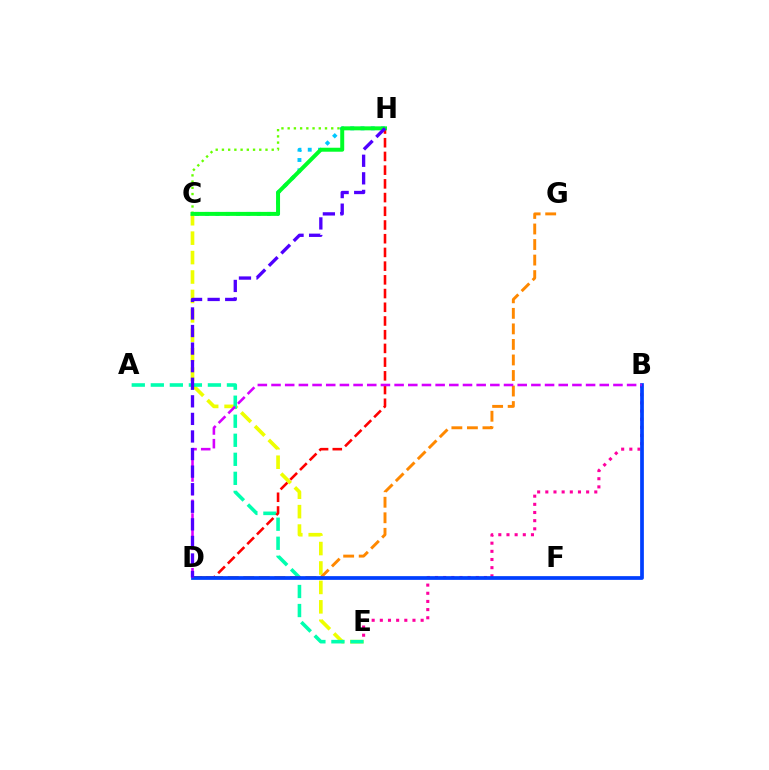{('C', 'E'): [{'color': '#eeff00', 'line_style': 'dashed', 'thickness': 2.64}], ('C', 'H'): [{'color': '#66ff00', 'line_style': 'dotted', 'thickness': 1.69}, {'color': '#00c7ff', 'line_style': 'dotted', 'thickness': 2.79}, {'color': '#00ff27', 'line_style': 'solid', 'thickness': 2.86}], ('A', 'E'): [{'color': '#00ffaf', 'line_style': 'dashed', 'thickness': 2.59}], ('D', 'G'): [{'color': '#ff8800', 'line_style': 'dashed', 'thickness': 2.11}], ('B', 'E'): [{'color': '#ff00a0', 'line_style': 'dotted', 'thickness': 2.22}], ('D', 'H'): [{'color': '#ff0000', 'line_style': 'dashed', 'thickness': 1.86}, {'color': '#4f00ff', 'line_style': 'dashed', 'thickness': 2.39}], ('B', 'D'): [{'color': '#003fff', 'line_style': 'solid', 'thickness': 2.68}, {'color': '#d600ff', 'line_style': 'dashed', 'thickness': 1.86}]}